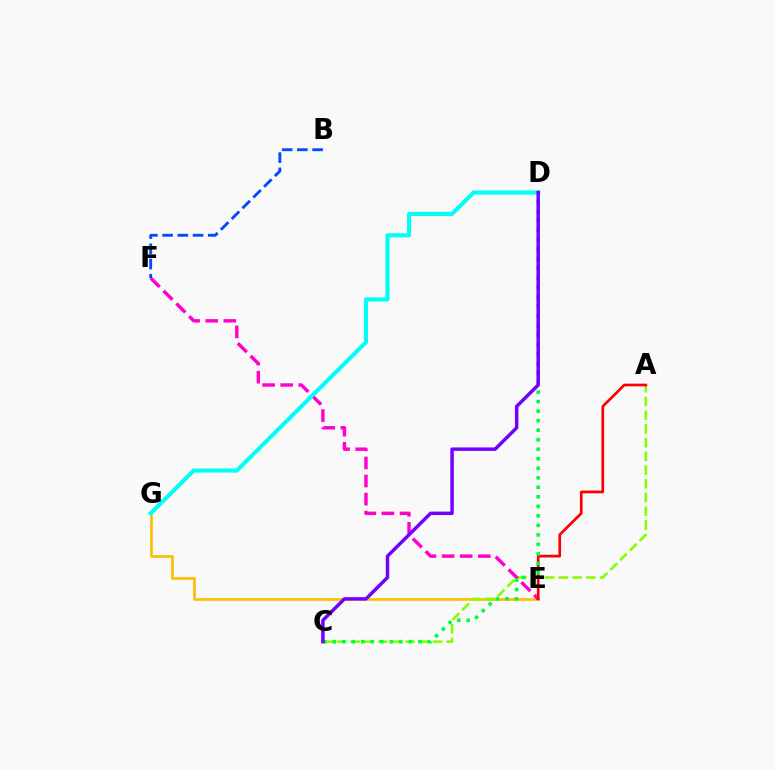{('E', 'G'): [{'color': '#ffbd00', 'line_style': 'solid', 'thickness': 1.92}], ('A', 'C'): [{'color': '#84ff00', 'line_style': 'dashed', 'thickness': 1.87}], ('E', 'F'): [{'color': '#ff00cf', 'line_style': 'dashed', 'thickness': 2.46}], ('A', 'E'): [{'color': '#ff0000', 'line_style': 'solid', 'thickness': 1.95}], ('C', 'D'): [{'color': '#00ff39', 'line_style': 'dotted', 'thickness': 2.59}, {'color': '#7200ff', 'line_style': 'solid', 'thickness': 2.49}], ('B', 'F'): [{'color': '#004bff', 'line_style': 'dashed', 'thickness': 2.07}], ('D', 'G'): [{'color': '#00fff6', 'line_style': 'solid', 'thickness': 2.97}]}